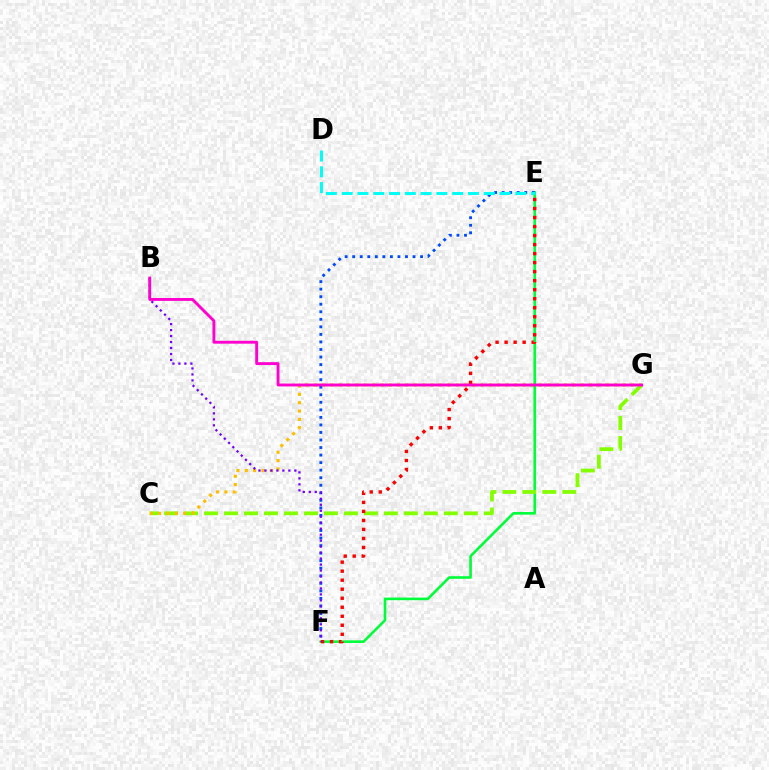{('E', 'F'): [{'color': '#00ff39', 'line_style': 'solid', 'thickness': 1.89}, {'color': '#004bff', 'line_style': 'dotted', 'thickness': 2.05}, {'color': '#ff0000', 'line_style': 'dotted', 'thickness': 2.45}], ('C', 'G'): [{'color': '#84ff00', 'line_style': 'dashed', 'thickness': 2.71}, {'color': '#ffbd00', 'line_style': 'dotted', 'thickness': 2.27}], ('D', 'E'): [{'color': '#00fff6', 'line_style': 'dashed', 'thickness': 2.14}], ('B', 'F'): [{'color': '#7200ff', 'line_style': 'dotted', 'thickness': 1.62}], ('B', 'G'): [{'color': '#ff00cf', 'line_style': 'solid', 'thickness': 2.08}]}